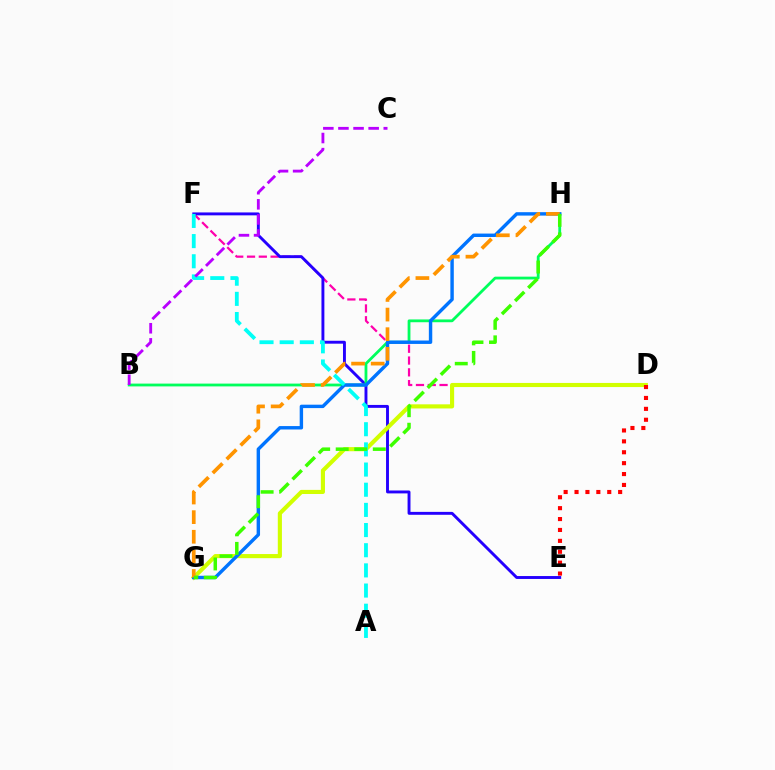{('D', 'F'): [{'color': '#ff00ac', 'line_style': 'dashed', 'thickness': 1.6}], ('E', 'F'): [{'color': '#2500ff', 'line_style': 'solid', 'thickness': 2.09}], ('D', 'G'): [{'color': '#d1ff00', 'line_style': 'solid', 'thickness': 2.96}], ('B', 'H'): [{'color': '#00ff5c', 'line_style': 'solid', 'thickness': 2.01}], ('G', 'H'): [{'color': '#0074ff', 'line_style': 'solid', 'thickness': 2.46}, {'color': '#ff9400', 'line_style': 'dashed', 'thickness': 2.66}, {'color': '#3dff00', 'line_style': 'dashed', 'thickness': 2.52}], ('A', 'F'): [{'color': '#00fff6', 'line_style': 'dashed', 'thickness': 2.74}], ('B', 'C'): [{'color': '#b900ff', 'line_style': 'dashed', 'thickness': 2.05}], ('D', 'E'): [{'color': '#ff0000', 'line_style': 'dotted', 'thickness': 2.96}]}